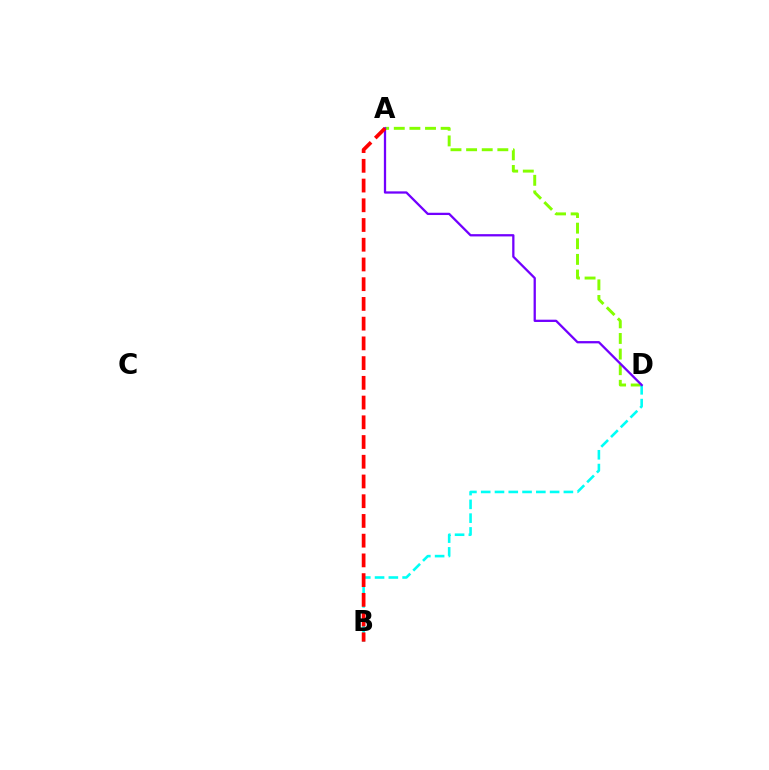{('A', 'D'): [{'color': '#84ff00', 'line_style': 'dashed', 'thickness': 2.12}, {'color': '#7200ff', 'line_style': 'solid', 'thickness': 1.64}], ('B', 'D'): [{'color': '#00fff6', 'line_style': 'dashed', 'thickness': 1.87}], ('A', 'B'): [{'color': '#ff0000', 'line_style': 'dashed', 'thickness': 2.68}]}